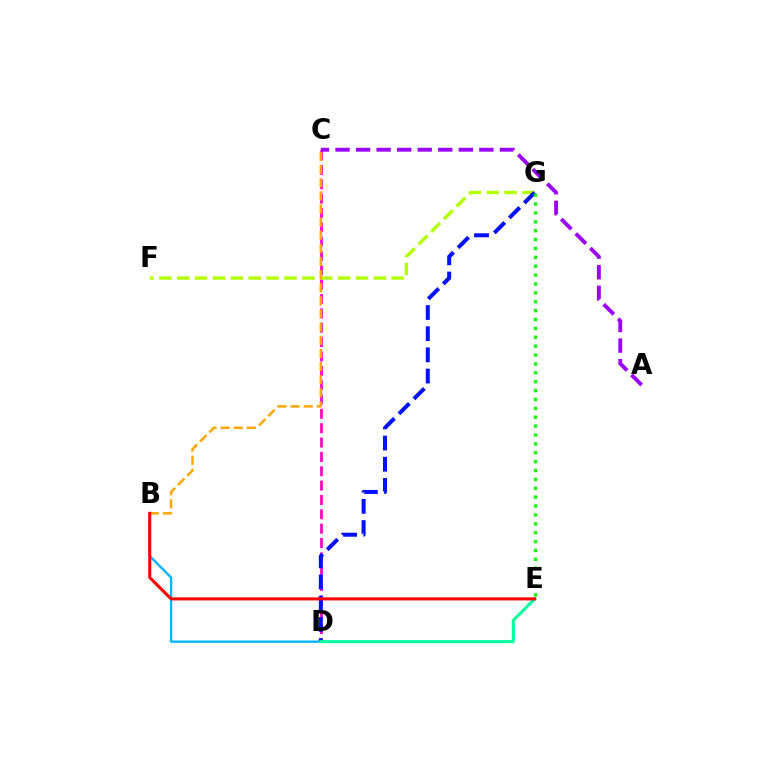{('B', 'D'): [{'color': '#00b5ff', 'line_style': 'solid', 'thickness': 1.68}], ('F', 'G'): [{'color': '#b3ff00', 'line_style': 'dashed', 'thickness': 2.43}], ('C', 'D'): [{'color': '#ff00bd', 'line_style': 'dashed', 'thickness': 1.95}], ('B', 'C'): [{'color': '#ffa500', 'line_style': 'dashed', 'thickness': 1.78}], ('D', 'G'): [{'color': '#0010ff', 'line_style': 'dashed', 'thickness': 2.88}], ('A', 'C'): [{'color': '#9b00ff', 'line_style': 'dashed', 'thickness': 2.79}], ('E', 'G'): [{'color': '#08ff00', 'line_style': 'dotted', 'thickness': 2.41}], ('D', 'E'): [{'color': '#00ff9d', 'line_style': 'solid', 'thickness': 2.18}], ('B', 'E'): [{'color': '#ff0000', 'line_style': 'solid', 'thickness': 2.21}]}